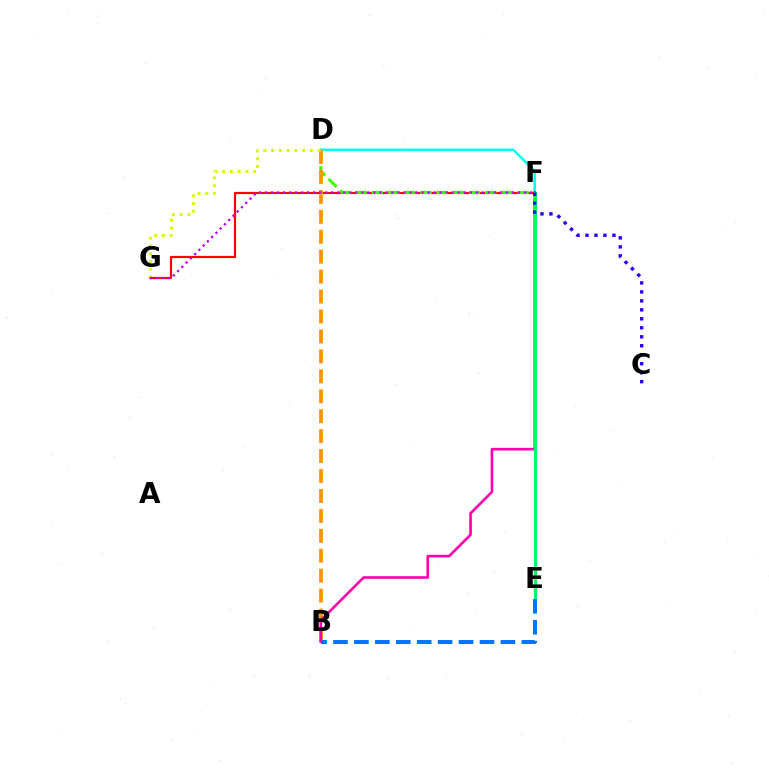{('D', 'F'): [{'color': '#00fff6', 'line_style': 'solid', 'thickness': 1.78}, {'color': '#3dff00', 'line_style': 'dashed', 'thickness': 2.2}], ('F', 'G'): [{'color': '#ff0000', 'line_style': 'solid', 'thickness': 1.56}, {'color': '#b900ff', 'line_style': 'dotted', 'thickness': 1.64}], ('B', 'D'): [{'color': '#ff9400', 'line_style': 'dashed', 'thickness': 2.71}], ('D', 'G'): [{'color': '#d1ff00', 'line_style': 'dotted', 'thickness': 2.11}], ('B', 'F'): [{'color': '#ff00ac', 'line_style': 'solid', 'thickness': 1.89}], ('E', 'F'): [{'color': '#00ff5c', 'line_style': 'solid', 'thickness': 2.29}], ('C', 'F'): [{'color': '#2500ff', 'line_style': 'dotted', 'thickness': 2.44}], ('B', 'E'): [{'color': '#0074ff', 'line_style': 'dashed', 'thickness': 2.84}]}